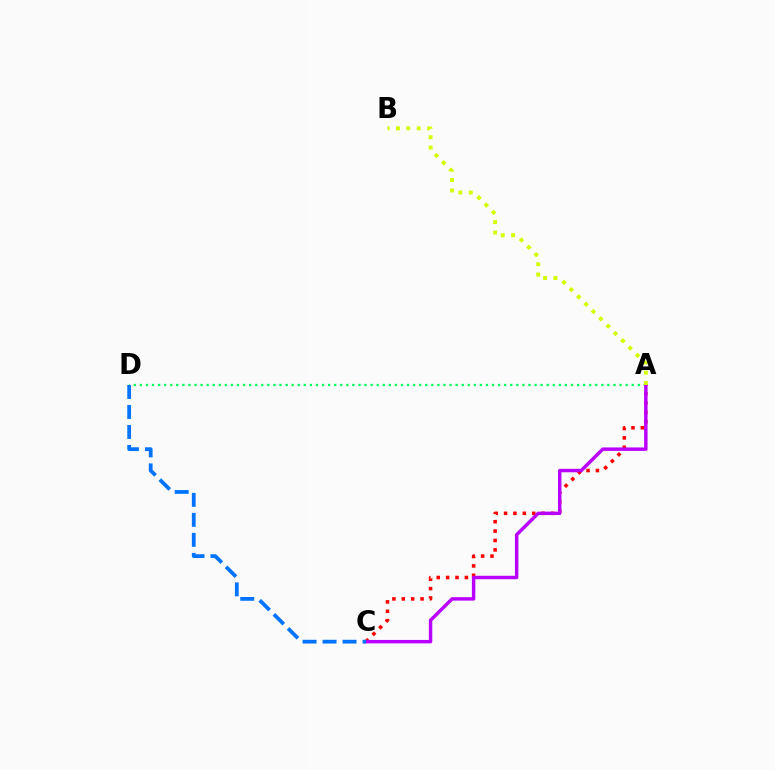{('A', 'C'): [{'color': '#ff0000', 'line_style': 'dotted', 'thickness': 2.55}, {'color': '#b900ff', 'line_style': 'solid', 'thickness': 2.48}], ('A', 'D'): [{'color': '#00ff5c', 'line_style': 'dotted', 'thickness': 1.65}], ('C', 'D'): [{'color': '#0074ff', 'line_style': 'dashed', 'thickness': 2.72}], ('A', 'B'): [{'color': '#d1ff00', 'line_style': 'dotted', 'thickness': 2.82}]}